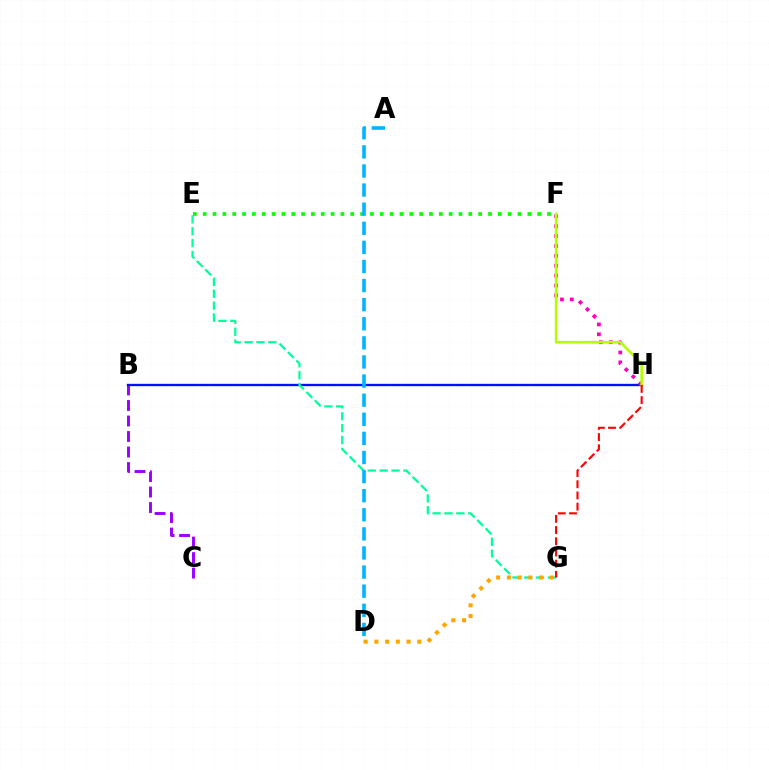{('E', 'F'): [{'color': '#08ff00', 'line_style': 'dotted', 'thickness': 2.67}], ('B', 'C'): [{'color': '#9b00ff', 'line_style': 'dashed', 'thickness': 2.11}], ('B', 'H'): [{'color': '#0010ff', 'line_style': 'solid', 'thickness': 1.69}], ('F', 'H'): [{'color': '#ff00bd', 'line_style': 'dotted', 'thickness': 2.69}, {'color': '#b3ff00', 'line_style': 'solid', 'thickness': 1.88}], ('E', 'G'): [{'color': '#00ff9d', 'line_style': 'dashed', 'thickness': 1.61}], ('D', 'G'): [{'color': '#ffa500', 'line_style': 'dotted', 'thickness': 2.91}], ('G', 'H'): [{'color': '#ff0000', 'line_style': 'dashed', 'thickness': 1.52}], ('A', 'D'): [{'color': '#00b5ff', 'line_style': 'dashed', 'thickness': 2.59}]}